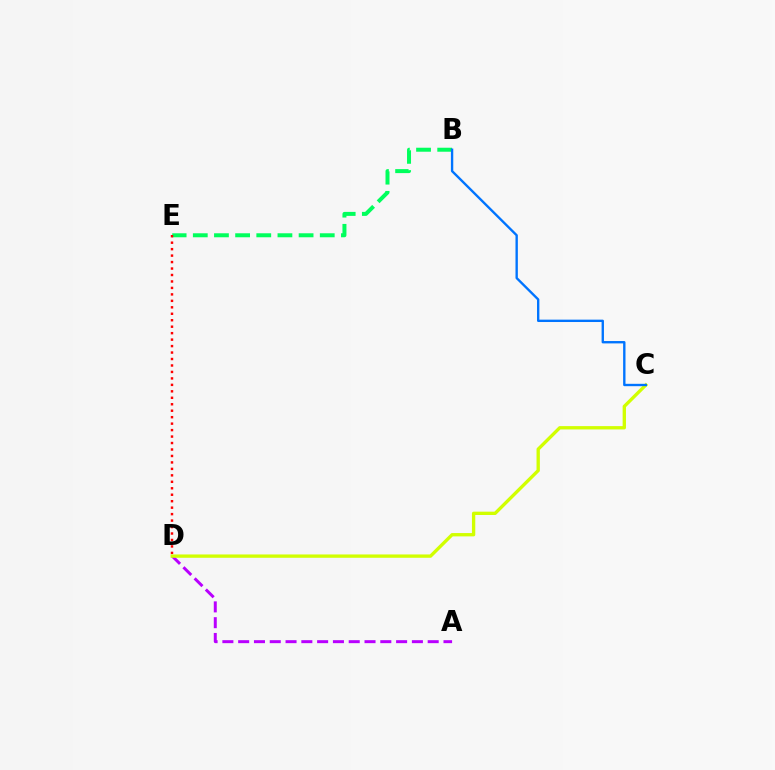{('A', 'D'): [{'color': '#b900ff', 'line_style': 'dashed', 'thickness': 2.15}], ('B', 'E'): [{'color': '#00ff5c', 'line_style': 'dashed', 'thickness': 2.87}], ('D', 'E'): [{'color': '#ff0000', 'line_style': 'dotted', 'thickness': 1.76}], ('C', 'D'): [{'color': '#d1ff00', 'line_style': 'solid', 'thickness': 2.4}], ('B', 'C'): [{'color': '#0074ff', 'line_style': 'solid', 'thickness': 1.7}]}